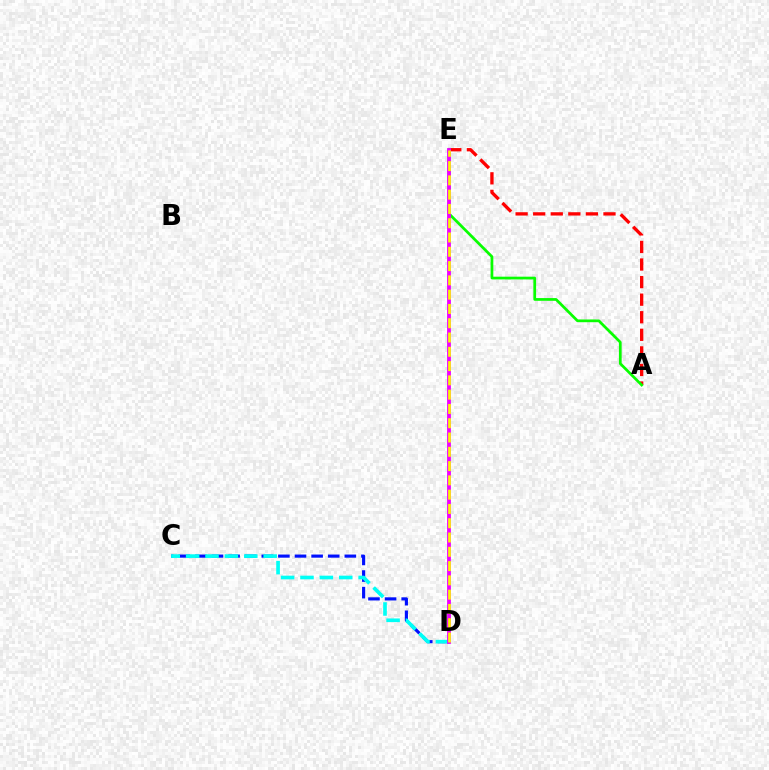{('A', 'E'): [{'color': '#ff0000', 'line_style': 'dashed', 'thickness': 2.39}, {'color': '#08ff00', 'line_style': 'solid', 'thickness': 1.97}], ('C', 'D'): [{'color': '#0010ff', 'line_style': 'dashed', 'thickness': 2.26}, {'color': '#00fff6', 'line_style': 'dashed', 'thickness': 2.63}], ('D', 'E'): [{'color': '#ee00ff', 'line_style': 'solid', 'thickness': 2.73}, {'color': '#fcf500', 'line_style': 'dashed', 'thickness': 1.94}]}